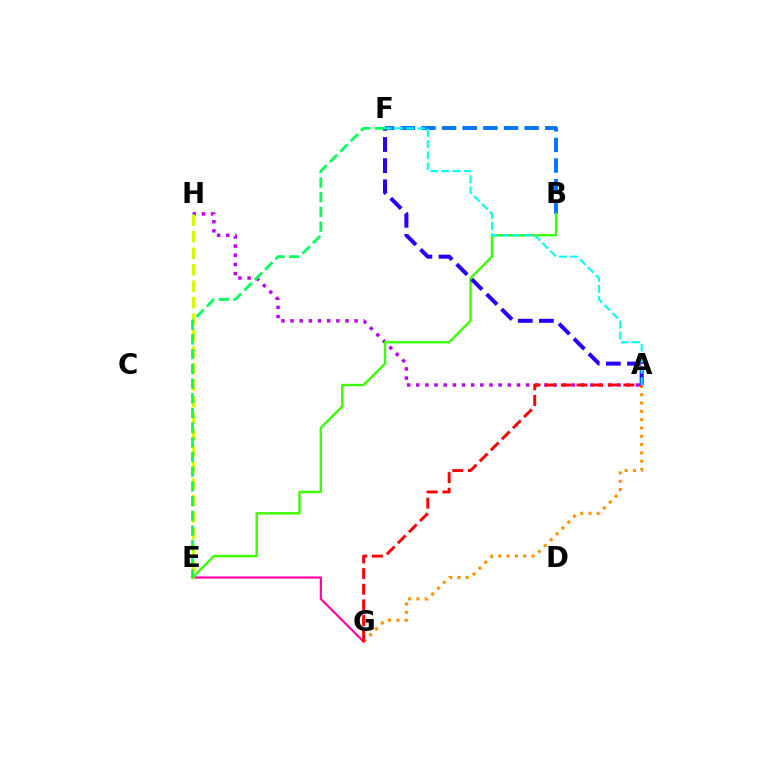{('B', 'F'): [{'color': '#0074ff', 'line_style': 'dashed', 'thickness': 2.8}], ('A', 'H'): [{'color': '#b900ff', 'line_style': 'dotted', 'thickness': 2.49}], ('E', 'G'): [{'color': '#ff00ac', 'line_style': 'solid', 'thickness': 1.57}], ('A', 'G'): [{'color': '#ff9400', 'line_style': 'dotted', 'thickness': 2.26}, {'color': '#ff0000', 'line_style': 'dashed', 'thickness': 2.13}], ('E', 'H'): [{'color': '#d1ff00', 'line_style': 'dashed', 'thickness': 2.24}], ('B', 'E'): [{'color': '#3dff00', 'line_style': 'solid', 'thickness': 1.73}], ('A', 'F'): [{'color': '#2500ff', 'line_style': 'dashed', 'thickness': 2.87}, {'color': '#00fff6', 'line_style': 'dashed', 'thickness': 1.51}], ('E', 'F'): [{'color': '#00ff5c', 'line_style': 'dashed', 'thickness': 2.0}]}